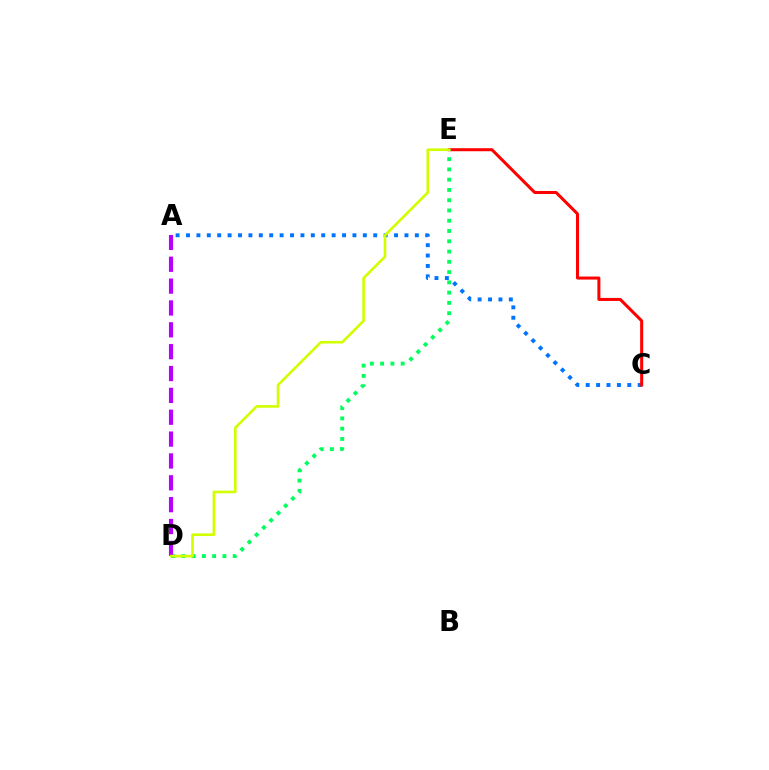{('A', 'C'): [{'color': '#0074ff', 'line_style': 'dotted', 'thickness': 2.83}], ('C', 'E'): [{'color': '#ff0000', 'line_style': 'solid', 'thickness': 2.18}], ('D', 'E'): [{'color': '#00ff5c', 'line_style': 'dotted', 'thickness': 2.79}, {'color': '#d1ff00', 'line_style': 'solid', 'thickness': 1.9}], ('A', 'D'): [{'color': '#b900ff', 'line_style': 'dashed', 'thickness': 2.97}]}